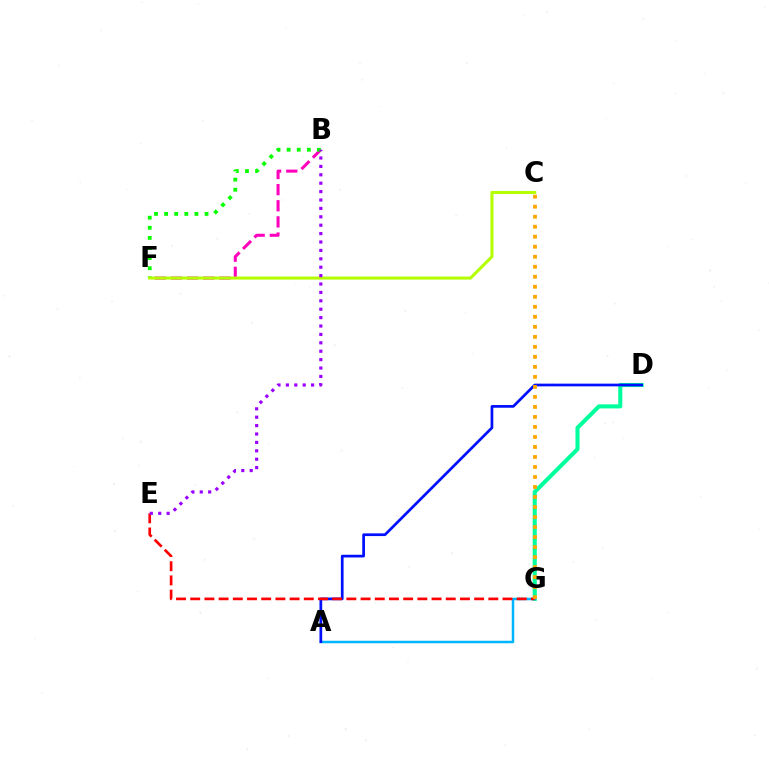{('B', 'F'): [{'color': '#ff00bd', 'line_style': 'dashed', 'thickness': 2.19}, {'color': '#08ff00', 'line_style': 'dotted', 'thickness': 2.74}], ('D', 'G'): [{'color': '#00ff9d', 'line_style': 'solid', 'thickness': 2.93}], ('A', 'G'): [{'color': '#00b5ff', 'line_style': 'solid', 'thickness': 1.79}], ('A', 'D'): [{'color': '#0010ff', 'line_style': 'solid', 'thickness': 1.95}], ('E', 'G'): [{'color': '#ff0000', 'line_style': 'dashed', 'thickness': 1.93}], ('C', 'F'): [{'color': '#b3ff00', 'line_style': 'solid', 'thickness': 2.19}], ('B', 'E'): [{'color': '#9b00ff', 'line_style': 'dotted', 'thickness': 2.28}], ('C', 'G'): [{'color': '#ffa500', 'line_style': 'dotted', 'thickness': 2.72}]}